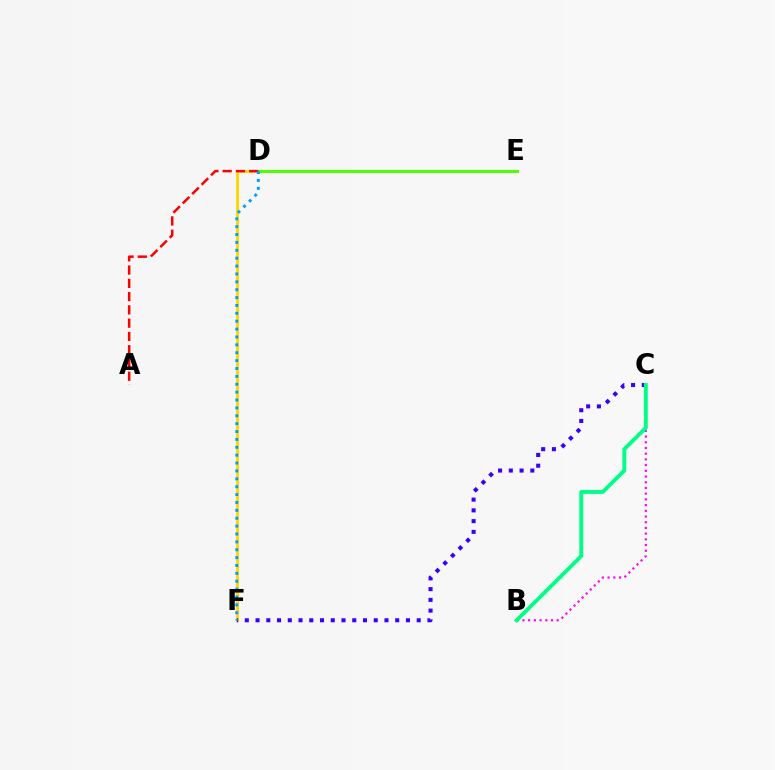{('D', 'F'): [{'color': '#ffd500', 'line_style': 'solid', 'thickness': 2.05}, {'color': '#009eff', 'line_style': 'dotted', 'thickness': 2.14}], ('B', 'C'): [{'color': '#ff00ed', 'line_style': 'dotted', 'thickness': 1.55}, {'color': '#00ff86', 'line_style': 'solid', 'thickness': 2.8}], ('C', 'F'): [{'color': '#3700ff', 'line_style': 'dotted', 'thickness': 2.92}], ('D', 'E'): [{'color': '#4fff00', 'line_style': 'solid', 'thickness': 2.2}], ('A', 'D'): [{'color': '#ff0000', 'line_style': 'dashed', 'thickness': 1.8}]}